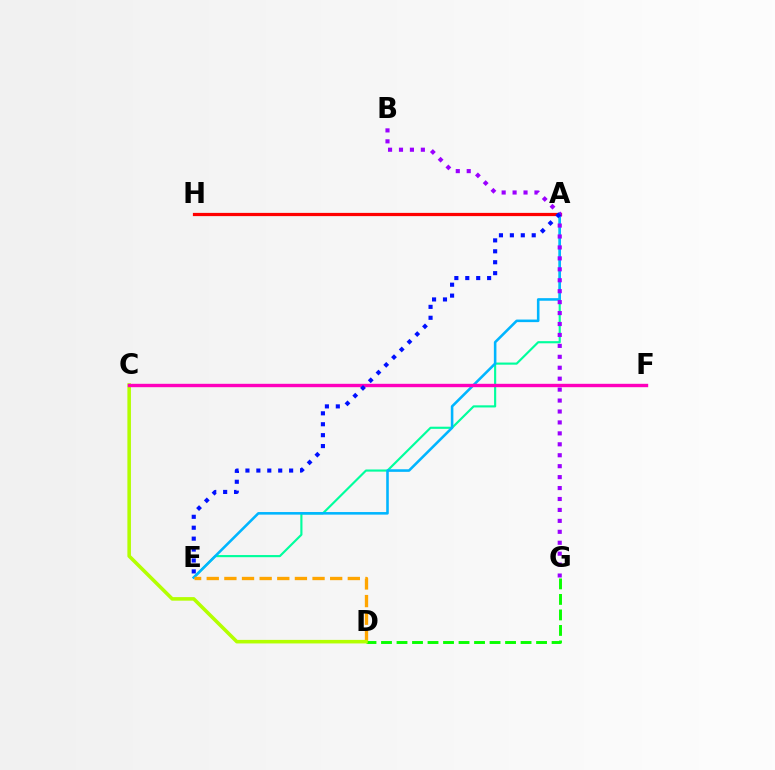{('A', 'E'): [{'color': '#00ff9d', 'line_style': 'solid', 'thickness': 1.55}, {'color': '#00b5ff', 'line_style': 'solid', 'thickness': 1.85}, {'color': '#0010ff', 'line_style': 'dotted', 'thickness': 2.97}], ('A', 'H'): [{'color': '#ff0000', 'line_style': 'solid', 'thickness': 2.33}], ('D', 'E'): [{'color': '#ffa500', 'line_style': 'dashed', 'thickness': 2.4}], ('D', 'G'): [{'color': '#08ff00', 'line_style': 'dashed', 'thickness': 2.11}], ('C', 'D'): [{'color': '#b3ff00', 'line_style': 'solid', 'thickness': 2.56}], ('C', 'F'): [{'color': '#ff00bd', 'line_style': 'solid', 'thickness': 2.43}], ('B', 'G'): [{'color': '#9b00ff', 'line_style': 'dotted', 'thickness': 2.97}]}